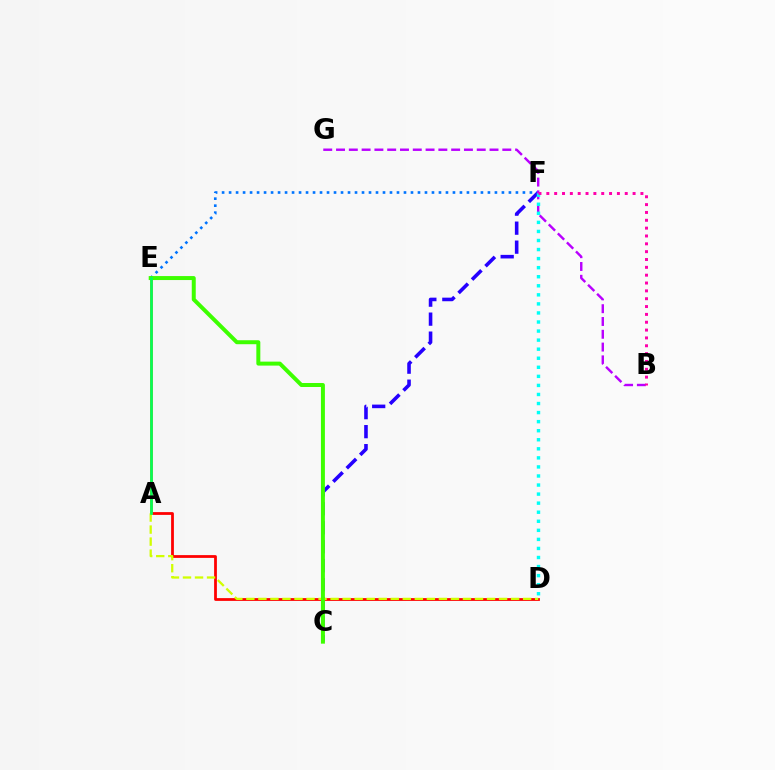{('A', 'D'): [{'color': '#ff0000', 'line_style': 'solid', 'thickness': 2.0}, {'color': '#d1ff00', 'line_style': 'dashed', 'thickness': 1.63}], ('A', 'E'): [{'color': '#ff9400', 'line_style': 'solid', 'thickness': 2.13}, {'color': '#00ff5c', 'line_style': 'solid', 'thickness': 1.9}], ('C', 'F'): [{'color': '#2500ff', 'line_style': 'dashed', 'thickness': 2.58}], ('E', 'F'): [{'color': '#0074ff', 'line_style': 'dotted', 'thickness': 1.9}], ('B', 'G'): [{'color': '#b900ff', 'line_style': 'dashed', 'thickness': 1.74}], ('D', 'F'): [{'color': '#00fff6', 'line_style': 'dotted', 'thickness': 2.46}], ('B', 'F'): [{'color': '#ff00ac', 'line_style': 'dotted', 'thickness': 2.13}], ('C', 'E'): [{'color': '#3dff00', 'line_style': 'solid', 'thickness': 2.86}]}